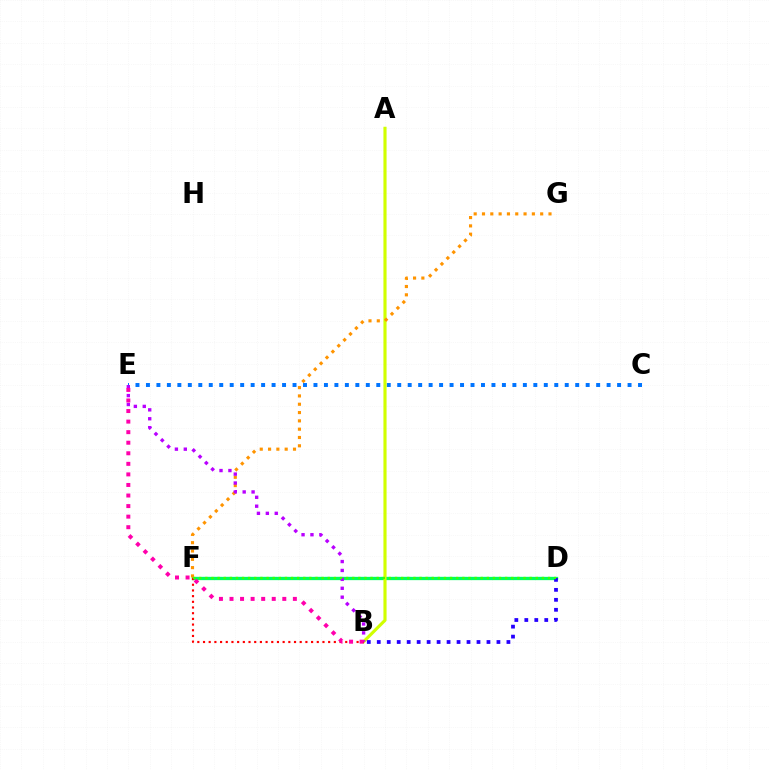{('D', 'F'): [{'color': '#00fff6', 'line_style': 'dashed', 'thickness': 1.52}, {'color': '#00ff5c', 'line_style': 'solid', 'thickness': 2.36}, {'color': '#3dff00', 'line_style': 'dotted', 'thickness': 1.66}], ('C', 'E'): [{'color': '#0074ff', 'line_style': 'dotted', 'thickness': 2.84}], ('A', 'B'): [{'color': '#d1ff00', 'line_style': 'solid', 'thickness': 2.26}], ('B', 'D'): [{'color': '#2500ff', 'line_style': 'dotted', 'thickness': 2.71}], ('B', 'F'): [{'color': '#ff0000', 'line_style': 'dotted', 'thickness': 1.55}], ('F', 'G'): [{'color': '#ff9400', 'line_style': 'dotted', 'thickness': 2.26}], ('B', 'E'): [{'color': '#b900ff', 'line_style': 'dotted', 'thickness': 2.42}, {'color': '#ff00ac', 'line_style': 'dotted', 'thickness': 2.87}]}